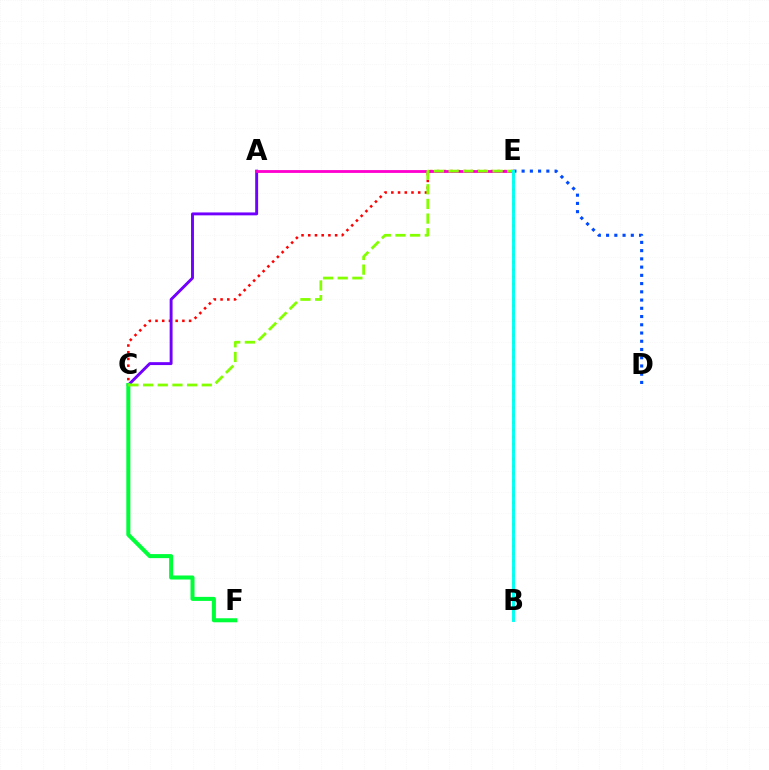{('C', 'E'): [{'color': '#ff0000', 'line_style': 'dotted', 'thickness': 1.83}, {'color': '#84ff00', 'line_style': 'dashed', 'thickness': 1.99}], ('A', 'C'): [{'color': '#7200ff', 'line_style': 'solid', 'thickness': 2.1}], ('A', 'E'): [{'color': '#ff00cf', 'line_style': 'solid', 'thickness': 2.03}], ('B', 'E'): [{'color': '#ffbd00', 'line_style': 'dotted', 'thickness': 1.98}, {'color': '#00fff6', 'line_style': 'solid', 'thickness': 2.09}], ('D', 'E'): [{'color': '#004bff', 'line_style': 'dotted', 'thickness': 2.24}], ('C', 'F'): [{'color': '#00ff39', 'line_style': 'solid', 'thickness': 2.9}]}